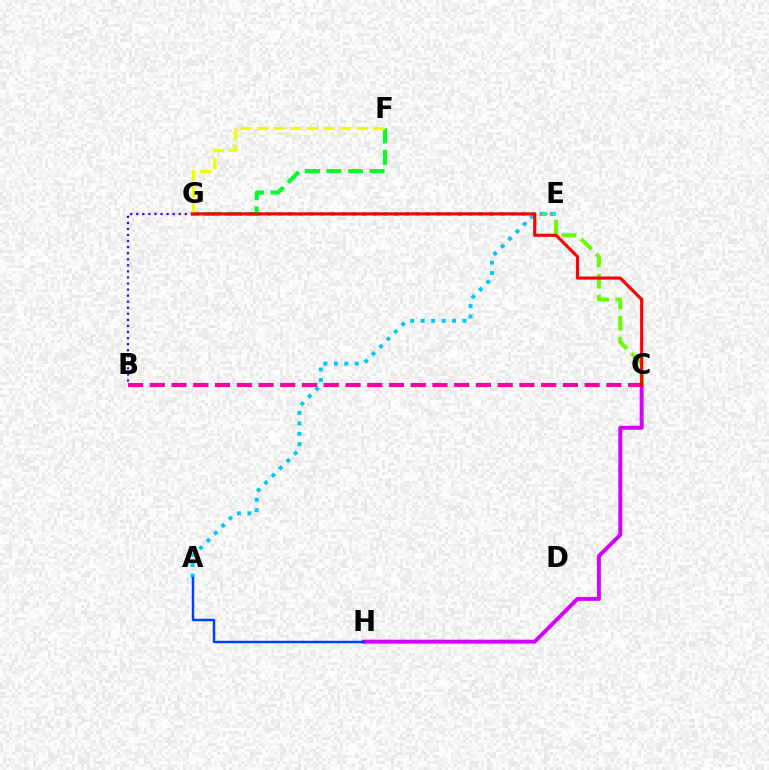{('B', 'G'): [{'color': '#4f00ff', 'line_style': 'dotted', 'thickness': 1.65}], ('A', 'E'): [{'color': '#00c7ff', 'line_style': 'dotted', 'thickness': 2.84}], ('C', 'H'): [{'color': '#d600ff', 'line_style': 'solid', 'thickness': 2.84}], ('E', 'G'): [{'color': '#ff8800', 'line_style': 'dotted', 'thickness': 1.52}, {'color': '#00ffaf', 'line_style': 'dotted', 'thickness': 2.88}], ('C', 'E'): [{'color': '#66ff00', 'line_style': 'dashed', 'thickness': 2.87}], ('A', 'H'): [{'color': '#003fff', 'line_style': 'solid', 'thickness': 1.77}], ('B', 'C'): [{'color': '#ff00a0', 'line_style': 'dashed', 'thickness': 2.95}], ('F', 'G'): [{'color': '#00ff27', 'line_style': 'dashed', 'thickness': 2.93}, {'color': '#eeff00', 'line_style': 'dashed', 'thickness': 2.25}], ('C', 'G'): [{'color': '#ff0000', 'line_style': 'solid', 'thickness': 2.25}]}